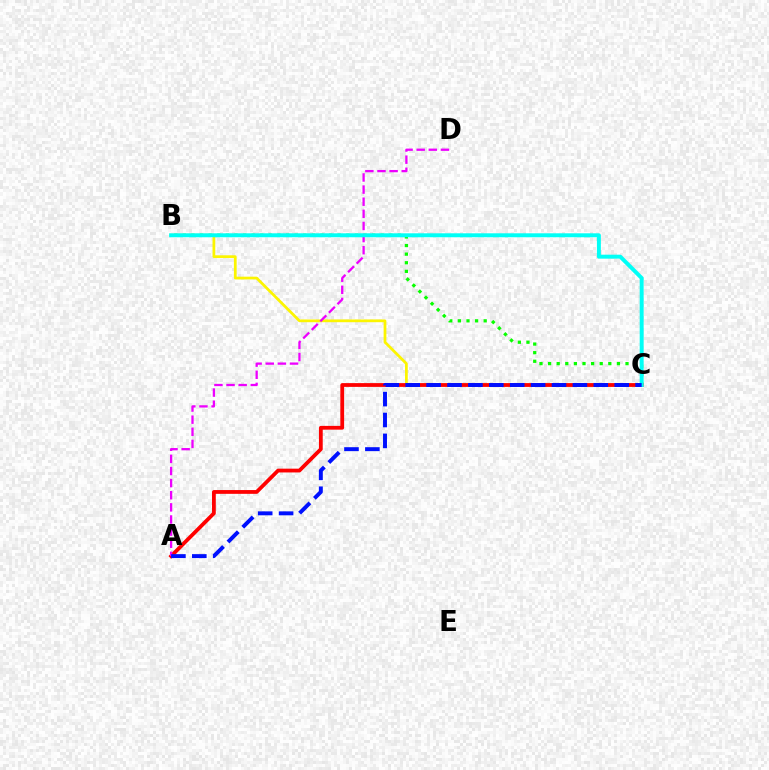{('B', 'C'): [{'color': '#fcf500', 'line_style': 'solid', 'thickness': 1.98}, {'color': '#08ff00', 'line_style': 'dotted', 'thickness': 2.34}, {'color': '#00fff6', 'line_style': 'solid', 'thickness': 2.85}], ('A', 'C'): [{'color': '#ff0000', 'line_style': 'solid', 'thickness': 2.72}, {'color': '#0010ff', 'line_style': 'dashed', 'thickness': 2.84}], ('A', 'D'): [{'color': '#ee00ff', 'line_style': 'dashed', 'thickness': 1.65}]}